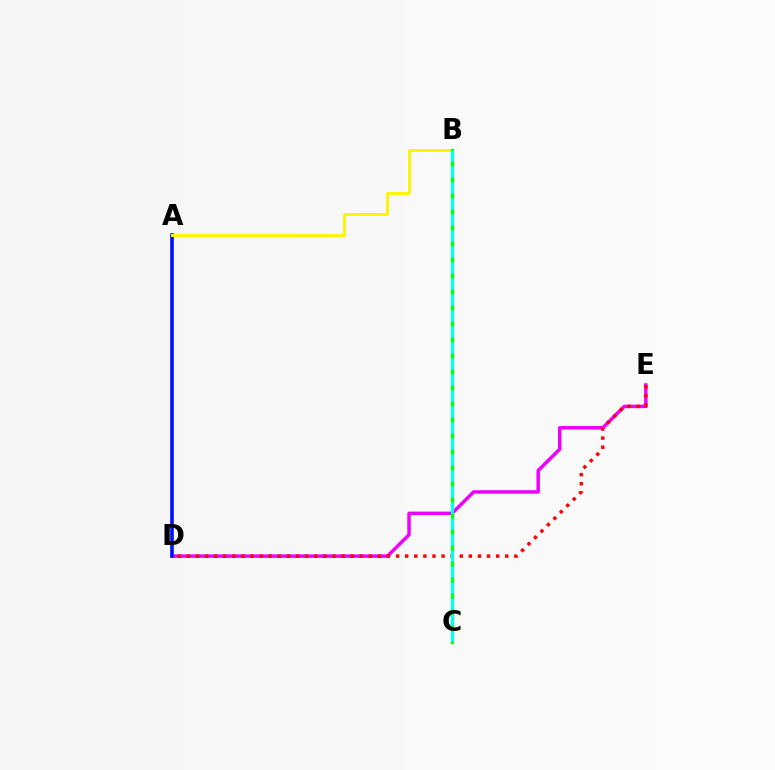{('D', 'E'): [{'color': '#ee00ff', 'line_style': 'solid', 'thickness': 2.5}, {'color': '#ff0000', 'line_style': 'dotted', 'thickness': 2.47}], ('A', 'D'): [{'color': '#0010ff', 'line_style': 'solid', 'thickness': 2.6}], ('A', 'B'): [{'color': '#fcf500', 'line_style': 'solid', 'thickness': 2.08}], ('B', 'C'): [{'color': '#08ff00', 'line_style': 'solid', 'thickness': 2.37}, {'color': '#00fff6', 'line_style': 'dashed', 'thickness': 2.17}]}